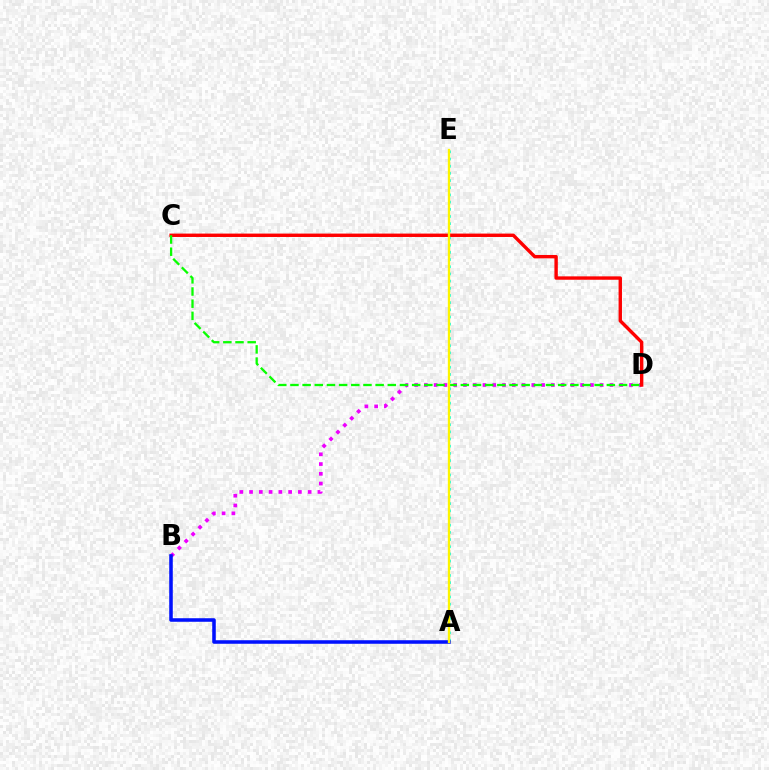{('B', 'D'): [{'color': '#ee00ff', 'line_style': 'dotted', 'thickness': 2.65}], ('A', 'E'): [{'color': '#00fff6', 'line_style': 'dotted', 'thickness': 1.95}, {'color': '#fcf500', 'line_style': 'solid', 'thickness': 1.68}], ('A', 'B'): [{'color': '#0010ff', 'line_style': 'solid', 'thickness': 2.55}], ('C', 'D'): [{'color': '#ff0000', 'line_style': 'solid', 'thickness': 2.44}, {'color': '#08ff00', 'line_style': 'dashed', 'thickness': 1.65}]}